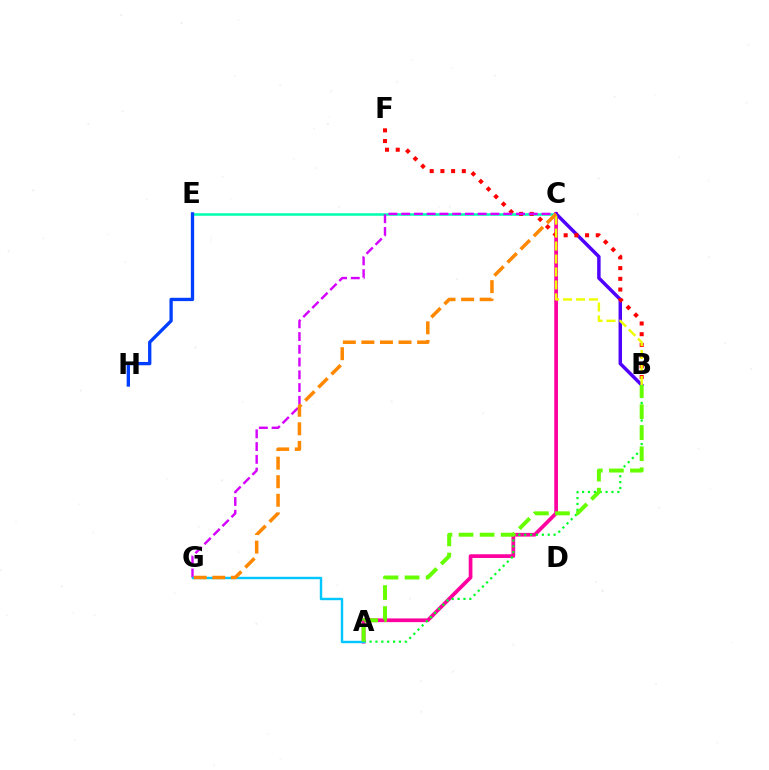{('A', 'C'): [{'color': '#ff00a0', 'line_style': 'solid', 'thickness': 2.68}], ('C', 'E'): [{'color': '#00ffaf', 'line_style': 'solid', 'thickness': 1.82}], ('B', 'C'): [{'color': '#4f00ff', 'line_style': 'solid', 'thickness': 2.48}, {'color': '#eeff00', 'line_style': 'dashed', 'thickness': 1.76}], ('B', 'F'): [{'color': '#ff0000', 'line_style': 'dotted', 'thickness': 2.91}], ('A', 'B'): [{'color': '#00ff27', 'line_style': 'dotted', 'thickness': 1.6}, {'color': '#66ff00', 'line_style': 'dashed', 'thickness': 2.86}], ('C', 'G'): [{'color': '#d600ff', 'line_style': 'dashed', 'thickness': 1.73}, {'color': '#ff8800', 'line_style': 'dashed', 'thickness': 2.52}], ('A', 'G'): [{'color': '#00c7ff', 'line_style': 'solid', 'thickness': 1.73}], ('E', 'H'): [{'color': '#003fff', 'line_style': 'solid', 'thickness': 2.38}]}